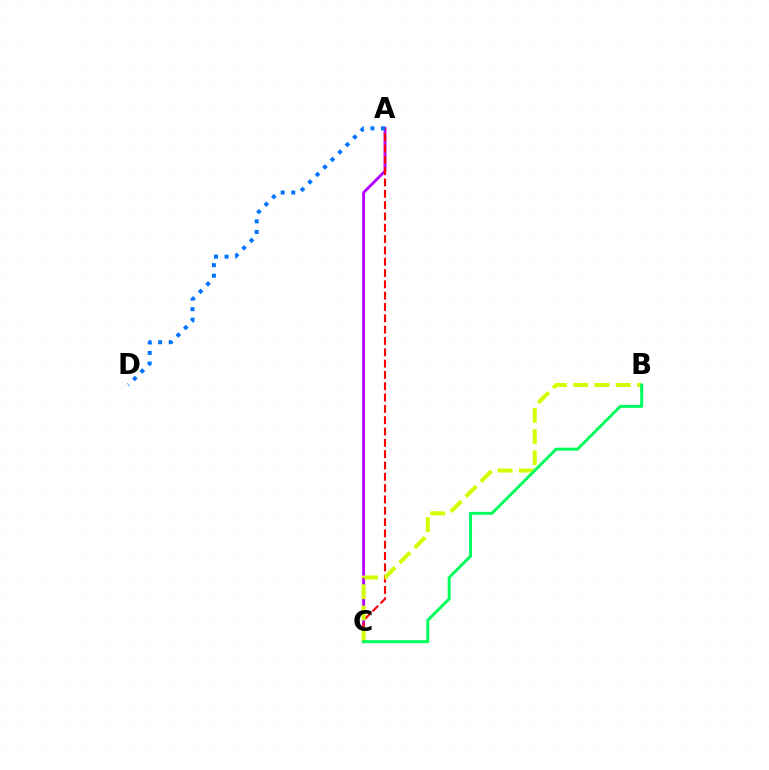{('A', 'C'): [{'color': '#b900ff', 'line_style': 'solid', 'thickness': 2.08}, {'color': '#ff0000', 'line_style': 'dashed', 'thickness': 1.54}], ('A', 'D'): [{'color': '#0074ff', 'line_style': 'dotted', 'thickness': 2.87}], ('B', 'C'): [{'color': '#d1ff00', 'line_style': 'dashed', 'thickness': 2.89}, {'color': '#00ff5c', 'line_style': 'solid', 'thickness': 2.14}]}